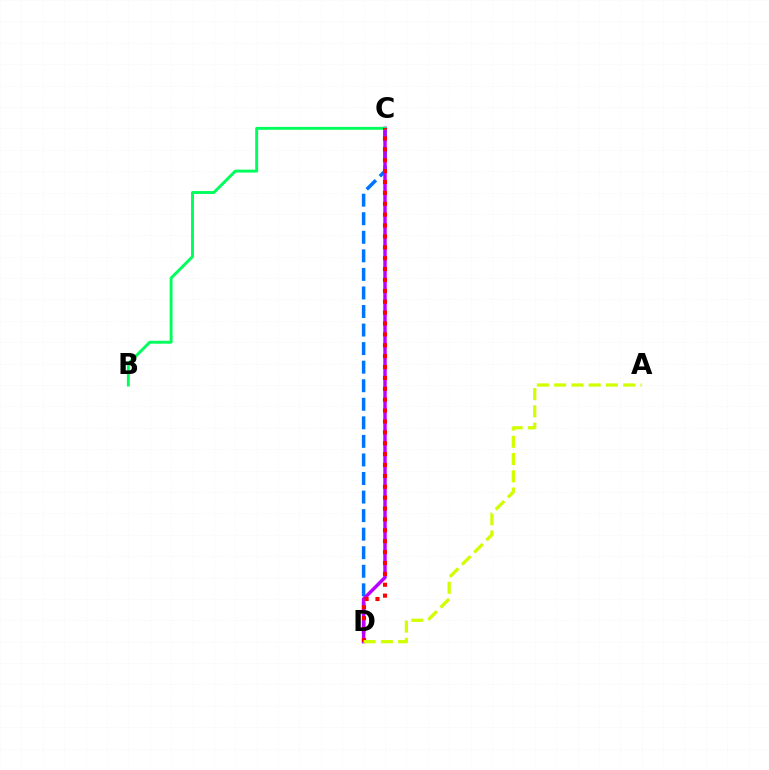{('C', 'D'): [{'color': '#0074ff', 'line_style': 'dashed', 'thickness': 2.52}, {'color': '#b900ff', 'line_style': 'solid', 'thickness': 2.48}, {'color': '#ff0000', 'line_style': 'dotted', 'thickness': 2.96}], ('B', 'C'): [{'color': '#00ff5c', 'line_style': 'solid', 'thickness': 2.11}], ('A', 'D'): [{'color': '#d1ff00', 'line_style': 'dashed', 'thickness': 2.35}]}